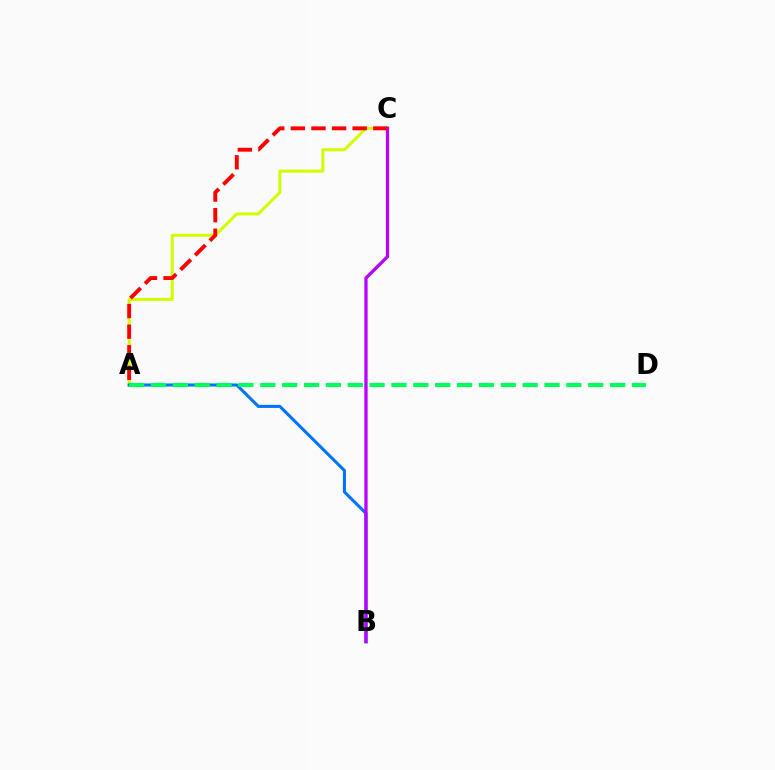{('A', 'C'): [{'color': '#d1ff00', 'line_style': 'solid', 'thickness': 2.19}, {'color': '#ff0000', 'line_style': 'dashed', 'thickness': 2.8}], ('A', 'B'): [{'color': '#0074ff', 'line_style': 'solid', 'thickness': 2.21}], ('A', 'D'): [{'color': '#00ff5c', 'line_style': 'dashed', 'thickness': 2.97}], ('B', 'C'): [{'color': '#b900ff', 'line_style': 'solid', 'thickness': 2.35}]}